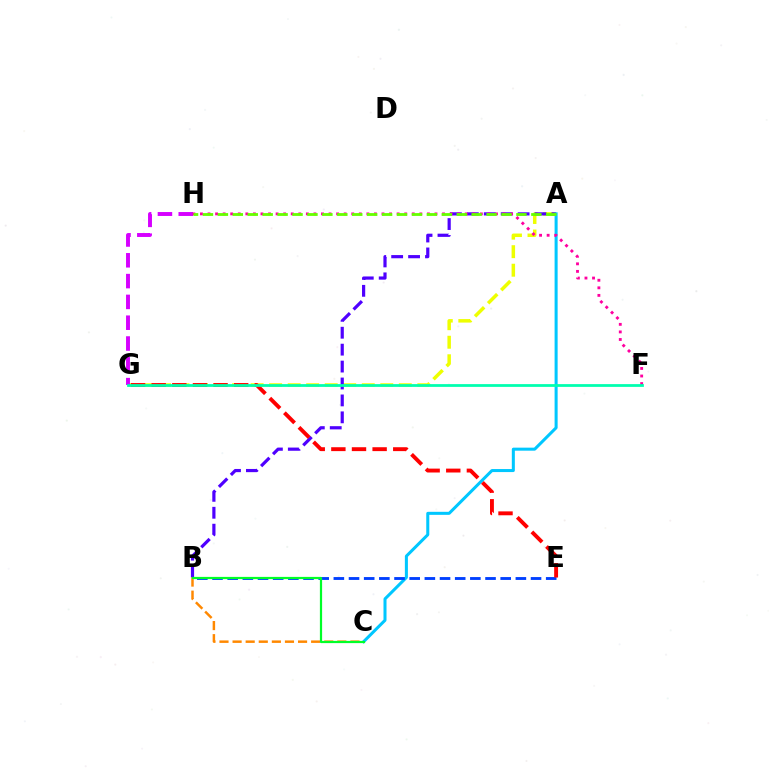{('A', 'G'): [{'color': '#eeff00', 'line_style': 'dashed', 'thickness': 2.52}], ('G', 'H'): [{'color': '#d600ff', 'line_style': 'dashed', 'thickness': 2.83}], ('A', 'B'): [{'color': '#4f00ff', 'line_style': 'dashed', 'thickness': 2.3}], ('B', 'C'): [{'color': '#ff8800', 'line_style': 'dashed', 'thickness': 1.78}, {'color': '#00ff27', 'line_style': 'solid', 'thickness': 1.6}], ('A', 'C'): [{'color': '#00c7ff', 'line_style': 'solid', 'thickness': 2.18}], ('F', 'H'): [{'color': '#ff00a0', 'line_style': 'dotted', 'thickness': 2.06}], ('A', 'H'): [{'color': '#66ff00', 'line_style': 'dashed', 'thickness': 2.03}], ('B', 'E'): [{'color': '#003fff', 'line_style': 'dashed', 'thickness': 2.06}], ('E', 'G'): [{'color': '#ff0000', 'line_style': 'dashed', 'thickness': 2.8}], ('F', 'G'): [{'color': '#00ffaf', 'line_style': 'solid', 'thickness': 1.99}]}